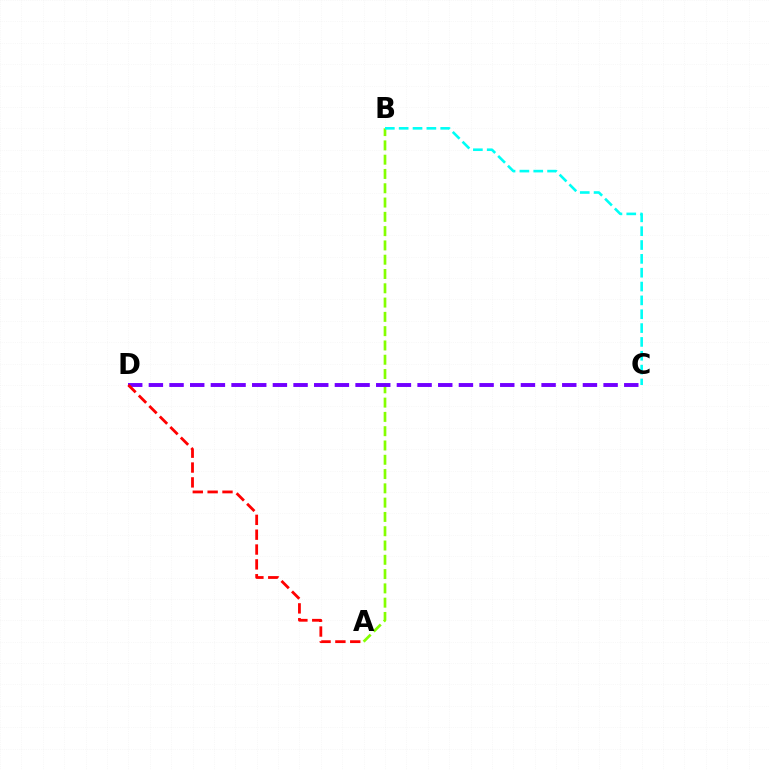{('A', 'B'): [{'color': '#84ff00', 'line_style': 'dashed', 'thickness': 1.94}], ('C', 'D'): [{'color': '#7200ff', 'line_style': 'dashed', 'thickness': 2.81}], ('A', 'D'): [{'color': '#ff0000', 'line_style': 'dashed', 'thickness': 2.02}], ('B', 'C'): [{'color': '#00fff6', 'line_style': 'dashed', 'thickness': 1.88}]}